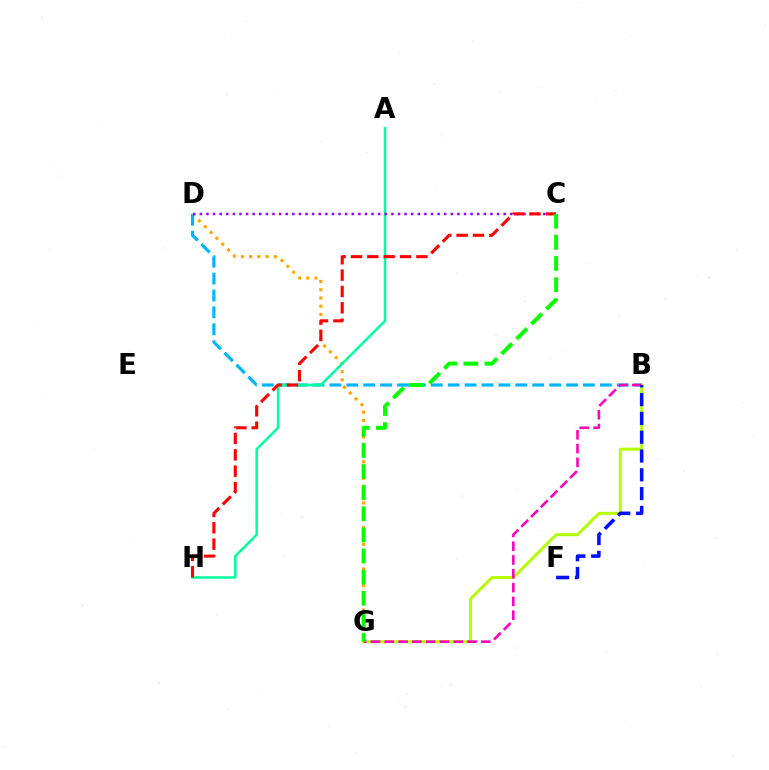{('D', 'G'): [{'color': '#ffa500', 'line_style': 'dotted', 'thickness': 2.24}], ('B', 'D'): [{'color': '#00b5ff', 'line_style': 'dashed', 'thickness': 2.3}], ('B', 'G'): [{'color': '#b3ff00', 'line_style': 'solid', 'thickness': 2.13}, {'color': '#ff00bd', 'line_style': 'dashed', 'thickness': 1.87}], ('A', 'H'): [{'color': '#00ff9d', 'line_style': 'solid', 'thickness': 1.82}], ('C', 'D'): [{'color': '#9b00ff', 'line_style': 'dotted', 'thickness': 1.79}], ('B', 'F'): [{'color': '#0010ff', 'line_style': 'dashed', 'thickness': 2.55}], ('C', 'H'): [{'color': '#ff0000', 'line_style': 'dashed', 'thickness': 2.22}], ('C', 'G'): [{'color': '#08ff00', 'line_style': 'dashed', 'thickness': 2.87}]}